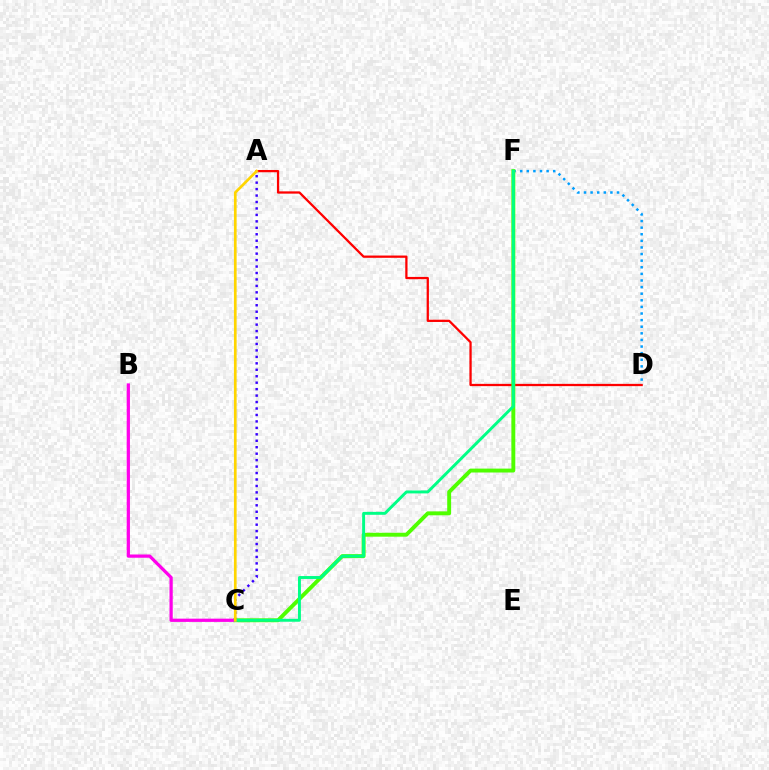{('A', 'D'): [{'color': '#ff0000', 'line_style': 'solid', 'thickness': 1.63}], ('D', 'F'): [{'color': '#009eff', 'line_style': 'dotted', 'thickness': 1.79}], ('C', 'F'): [{'color': '#4fff00', 'line_style': 'solid', 'thickness': 2.81}, {'color': '#00ff86', 'line_style': 'solid', 'thickness': 2.11}], ('A', 'C'): [{'color': '#3700ff', 'line_style': 'dotted', 'thickness': 1.75}, {'color': '#ffd500', 'line_style': 'solid', 'thickness': 1.94}], ('B', 'C'): [{'color': '#ff00ed', 'line_style': 'solid', 'thickness': 2.33}]}